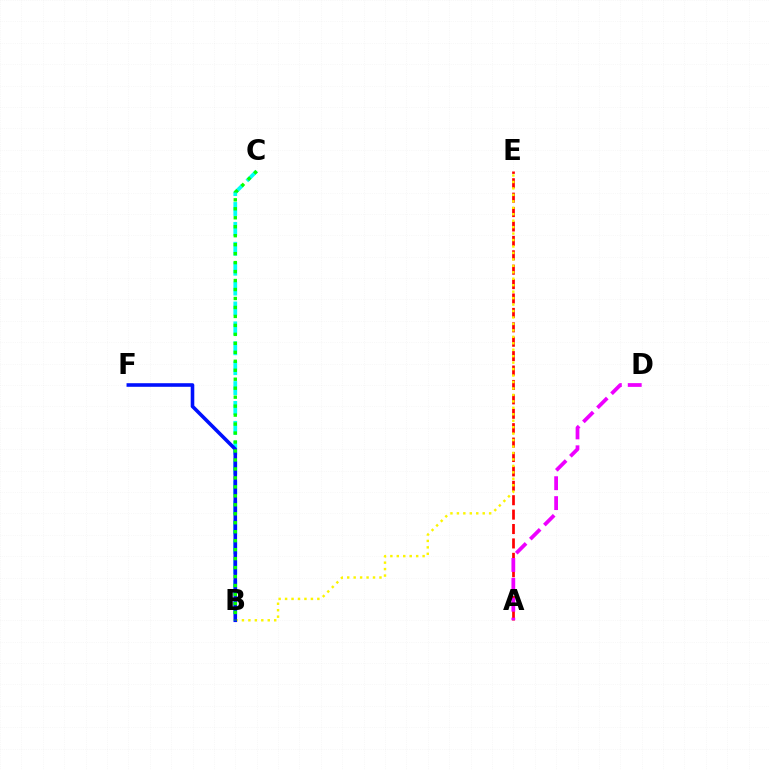{('A', 'E'): [{'color': '#ff0000', 'line_style': 'dashed', 'thickness': 1.96}], ('B', 'C'): [{'color': '#00fff6', 'line_style': 'dashed', 'thickness': 2.7}, {'color': '#08ff00', 'line_style': 'dotted', 'thickness': 2.44}], ('B', 'E'): [{'color': '#fcf500', 'line_style': 'dotted', 'thickness': 1.75}], ('B', 'F'): [{'color': '#0010ff', 'line_style': 'solid', 'thickness': 2.58}], ('A', 'D'): [{'color': '#ee00ff', 'line_style': 'dashed', 'thickness': 2.7}]}